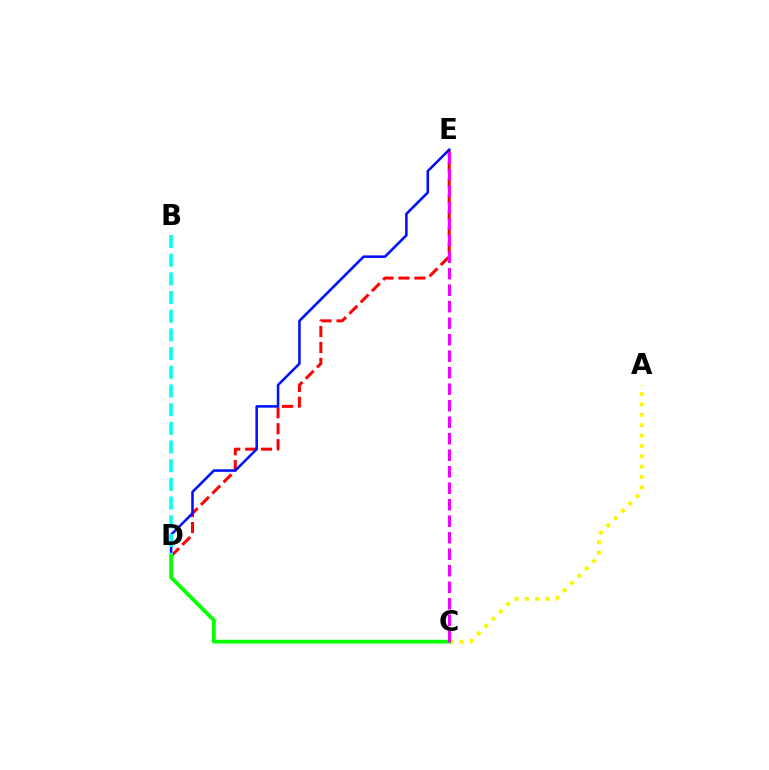{('D', 'E'): [{'color': '#ff0000', 'line_style': 'dashed', 'thickness': 2.16}, {'color': '#0010ff', 'line_style': 'solid', 'thickness': 1.84}], ('B', 'D'): [{'color': '#00fff6', 'line_style': 'dashed', 'thickness': 2.54}], ('A', 'C'): [{'color': '#fcf500', 'line_style': 'dotted', 'thickness': 2.82}], ('C', 'D'): [{'color': '#08ff00', 'line_style': 'solid', 'thickness': 2.72}], ('C', 'E'): [{'color': '#ee00ff', 'line_style': 'dashed', 'thickness': 2.24}]}